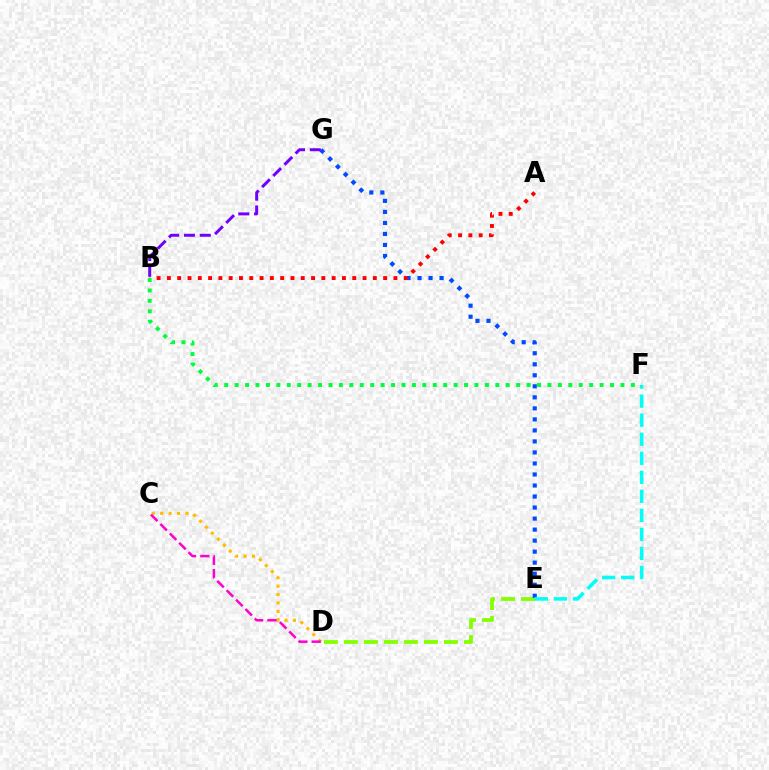{('D', 'E'): [{'color': '#84ff00', 'line_style': 'dashed', 'thickness': 2.72}], ('C', 'D'): [{'color': '#ffbd00', 'line_style': 'dotted', 'thickness': 2.29}, {'color': '#ff00cf', 'line_style': 'dashed', 'thickness': 1.8}], ('E', 'G'): [{'color': '#004bff', 'line_style': 'dotted', 'thickness': 2.99}], ('E', 'F'): [{'color': '#00fff6', 'line_style': 'dashed', 'thickness': 2.59}], ('A', 'B'): [{'color': '#ff0000', 'line_style': 'dotted', 'thickness': 2.8}], ('B', 'G'): [{'color': '#7200ff', 'line_style': 'dashed', 'thickness': 2.15}], ('B', 'F'): [{'color': '#00ff39', 'line_style': 'dotted', 'thickness': 2.83}]}